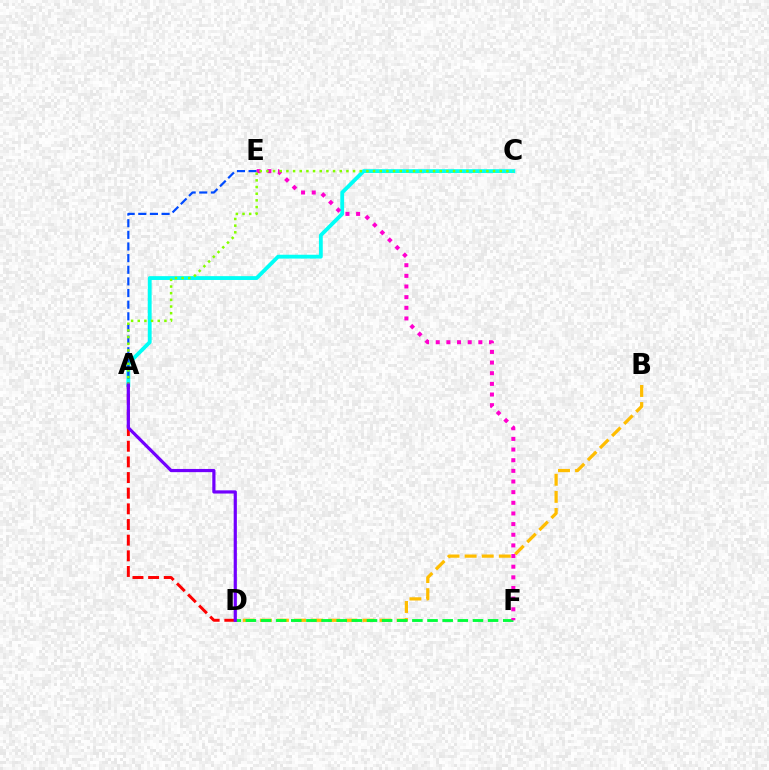{('B', 'D'): [{'color': '#ffbd00', 'line_style': 'dashed', 'thickness': 2.32}], ('D', 'F'): [{'color': '#00ff39', 'line_style': 'dashed', 'thickness': 2.06}], ('A', 'C'): [{'color': '#00fff6', 'line_style': 'solid', 'thickness': 2.76}, {'color': '#84ff00', 'line_style': 'dotted', 'thickness': 1.81}], ('A', 'E'): [{'color': '#004bff', 'line_style': 'dashed', 'thickness': 1.58}], ('E', 'F'): [{'color': '#ff00cf', 'line_style': 'dotted', 'thickness': 2.89}], ('A', 'D'): [{'color': '#ff0000', 'line_style': 'dashed', 'thickness': 2.13}, {'color': '#7200ff', 'line_style': 'solid', 'thickness': 2.3}]}